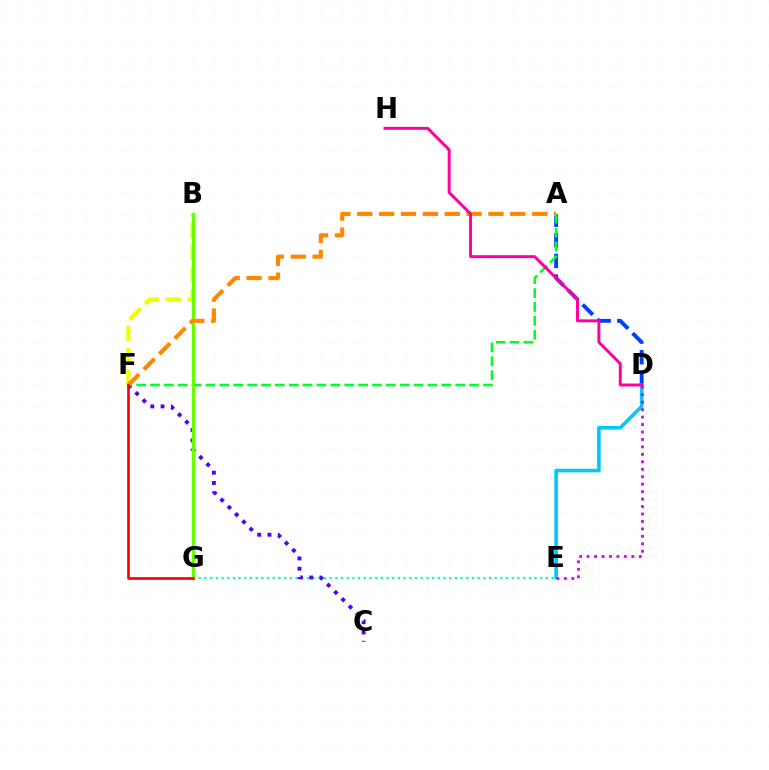{('E', 'G'): [{'color': '#00ffaf', 'line_style': 'dotted', 'thickness': 1.55}], ('A', 'D'): [{'color': '#003fff', 'line_style': 'dashed', 'thickness': 2.8}], ('C', 'F'): [{'color': '#4f00ff', 'line_style': 'dotted', 'thickness': 2.79}], ('A', 'F'): [{'color': '#00ff27', 'line_style': 'dashed', 'thickness': 1.88}, {'color': '#ff8800', 'line_style': 'dashed', 'thickness': 2.97}], ('B', 'F'): [{'color': '#eeff00', 'line_style': 'dashed', 'thickness': 2.99}], ('D', 'E'): [{'color': '#00c7ff', 'line_style': 'solid', 'thickness': 2.58}, {'color': '#d600ff', 'line_style': 'dotted', 'thickness': 2.03}], ('B', 'G'): [{'color': '#66ff00', 'line_style': 'solid', 'thickness': 2.4}], ('D', 'H'): [{'color': '#ff00a0', 'line_style': 'solid', 'thickness': 2.13}], ('F', 'G'): [{'color': '#ff0000', 'line_style': 'solid', 'thickness': 1.93}]}